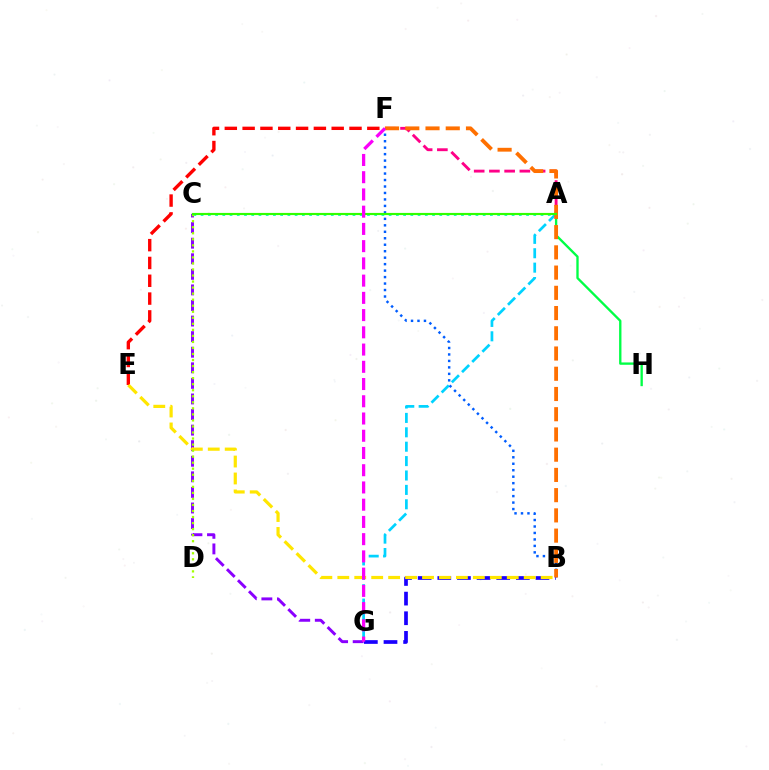{('A', 'G'): [{'color': '#00d3ff', 'line_style': 'dashed', 'thickness': 1.96}], ('A', 'F'): [{'color': '#ff0088', 'line_style': 'dashed', 'thickness': 2.07}], ('E', 'F'): [{'color': '#ff0000', 'line_style': 'dashed', 'thickness': 2.42}], ('A', 'H'): [{'color': '#00ff45', 'line_style': 'solid', 'thickness': 1.69}], ('C', 'G'): [{'color': '#8a00ff', 'line_style': 'dashed', 'thickness': 2.12}], ('B', 'F'): [{'color': '#005dff', 'line_style': 'dotted', 'thickness': 1.76}, {'color': '#ff7000', 'line_style': 'dashed', 'thickness': 2.75}], ('B', 'G'): [{'color': '#1900ff', 'line_style': 'dashed', 'thickness': 2.67}], ('A', 'C'): [{'color': '#00ffbb', 'line_style': 'dotted', 'thickness': 1.97}, {'color': '#31ff00', 'line_style': 'solid', 'thickness': 1.56}], ('B', 'E'): [{'color': '#ffe600', 'line_style': 'dashed', 'thickness': 2.3}], ('C', 'D'): [{'color': '#a2ff00', 'line_style': 'dotted', 'thickness': 1.64}], ('F', 'G'): [{'color': '#fa00f9', 'line_style': 'dashed', 'thickness': 2.34}]}